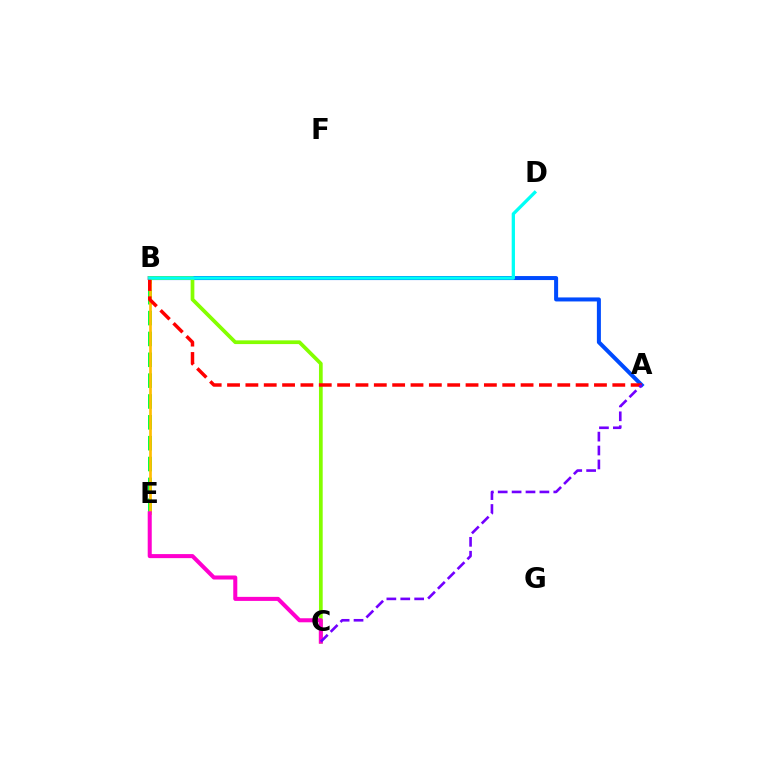{('A', 'B'): [{'color': '#004bff', 'line_style': 'solid', 'thickness': 2.89}, {'color': '#ff0000', 'line_style': 'dashed', 'thickness': 2.49}], ('B', 'C'): [{'color': '#84ff00', 'line_style': 'solid', 'thickness': 2.68}], ('B', 'E'): [{'color': '#00ff39', 'line_style': 'dashed', 'thickness': 2.83}, {'color': '#ffbd00', 'line_style': 'solid', 'thickness': 1.93}], ('C', 'E'): [{'color': '#ff00cf', 'line_style': 'solid', 'thickness': 2.91}], ('B', 'D'): [{'color': '#00fff6', 'line_style': 'solid', 'thickness': 2.36}], ('A', 'C'): [{'color': '#7200ff', 'line_style': 'dashed', 'thickness': 1.89}]}